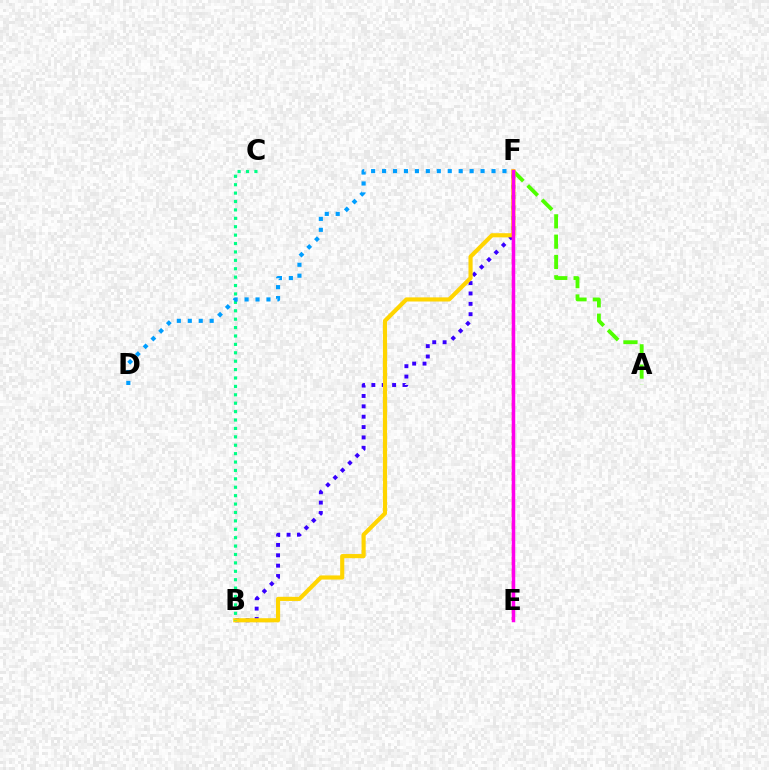{('B', 'F'): [{'color': '#3700ff', 'line_style': 'dotted', 'thickness': 2.82}, {'color': '#ffd500', 'line_style': 'solid', 'thickness': 2.98}], ('E', 'F'): [{'color': '#ff0000', 'line_style': 'dashed', 'thickness': 1.64}, {'color': '#ff00ed', 'line_style': 'solid', 'thickness': 2.51}], ('A', 'F'): [{'color': '#4fff00', 'line_style': 'dashed', 'thickness': 2.76}], ('B', 'C'): [{'color': '#00ff86', 'line_style': 'dotted', 'thickness': 2.28}], ('D', 'F'): [{'color': '#009eff', 'line_style': 'dotted', 'thickness': 2.97}]}